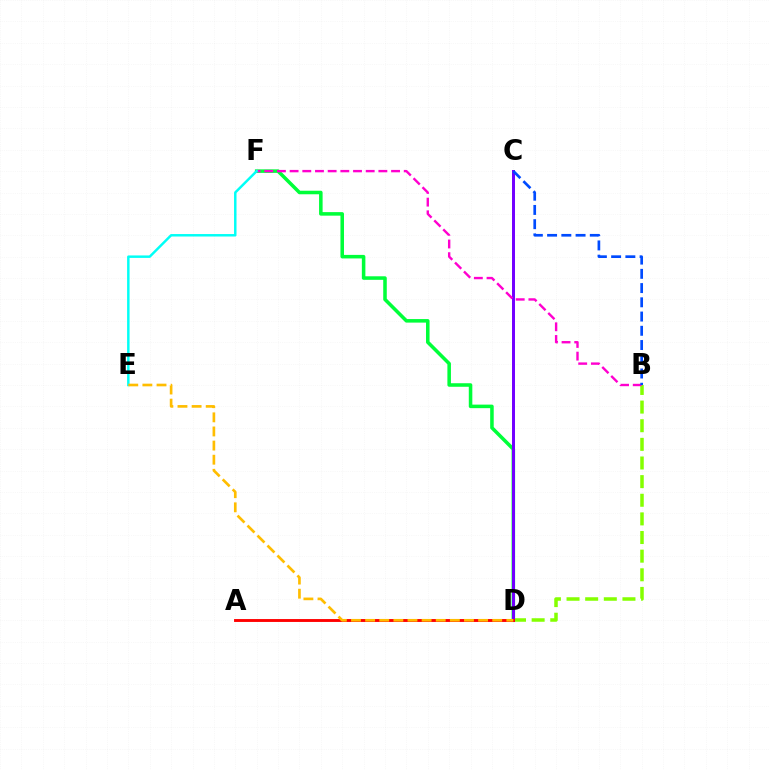{('D', 'F'): [{'color': '#00ff39', 'line_style': 'solid', 'thickness': 2.55}], ('B', 'D'): [{'color': '#84ff00', 'line_style': 'dashed', 'thickness': 2.53}], ('C', 'D'): [{'color': '#7200ff', 'line_style': 'solid', 'thickness': 2.14}], ('B', 'F'): [{'color': '#ff00cf', 'line_style': 'dashed', 'thickness': 1.72}], ('A', 'D'): [{'color': '#ff0000', 'line_style': 'solid', 'thickness': 2.07}], ('B', 'C'): [{'color': '#004bff', 'line_style': 'dashed', 'thickness': 1.93}], ('E', 'F'): [{'color': '#00fff6', 'line_style': 'solid', 'thickness': 1.77}], ('D', 'E'): [{'color': '#ffbd00', 'line_style': 'dashed', 'thickness': 1.92}]}